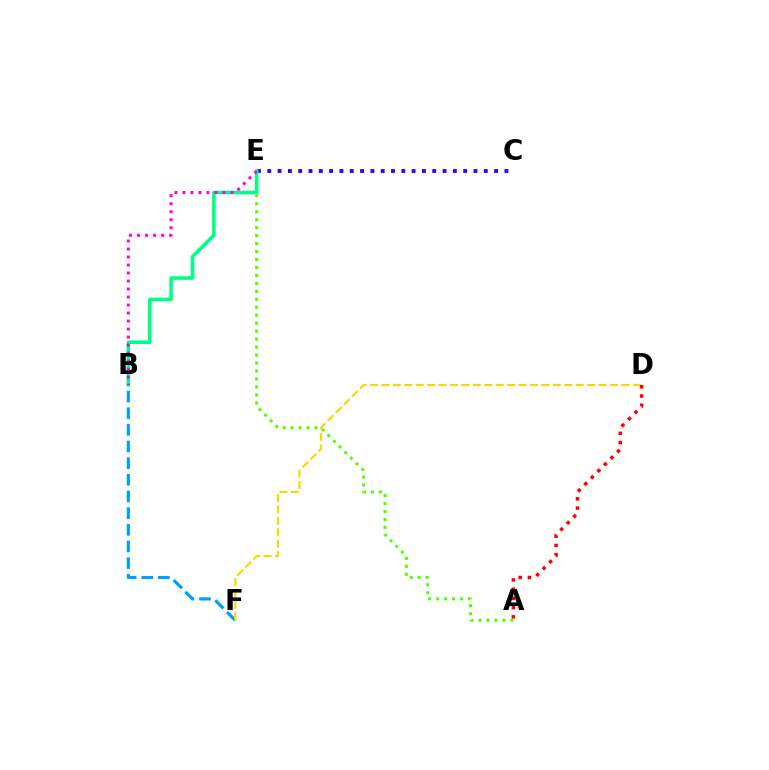{('C', 'E'): [{'color': '#3700ff', 'line_style': 'dotted', 'thickness': 2.8}], ('B', 'F'): [{'color': '#009eff', 'line_style': 'dashed', 'thickness': 2.26}], ('A', 'E'): [{'color': '#4fff00', 'line_style': 'dotted', 'thickness': 2.17}], ('D', 'F'): [{'color': '#ffd500', 'line_style': 'dashed', 'thickness': 1.55}], ('B', 'E'): [{'color': '#00ff86', 'line_style': 'solid', 'thickness': 2.58}, {'color': '#ff00ed', 'line_style': 'dotted', 'thickness': 2.18}], ('A', 'D'): [{'color': '#ff0000', 'line_style': 'dotted', 'thickness': 2.51}]}